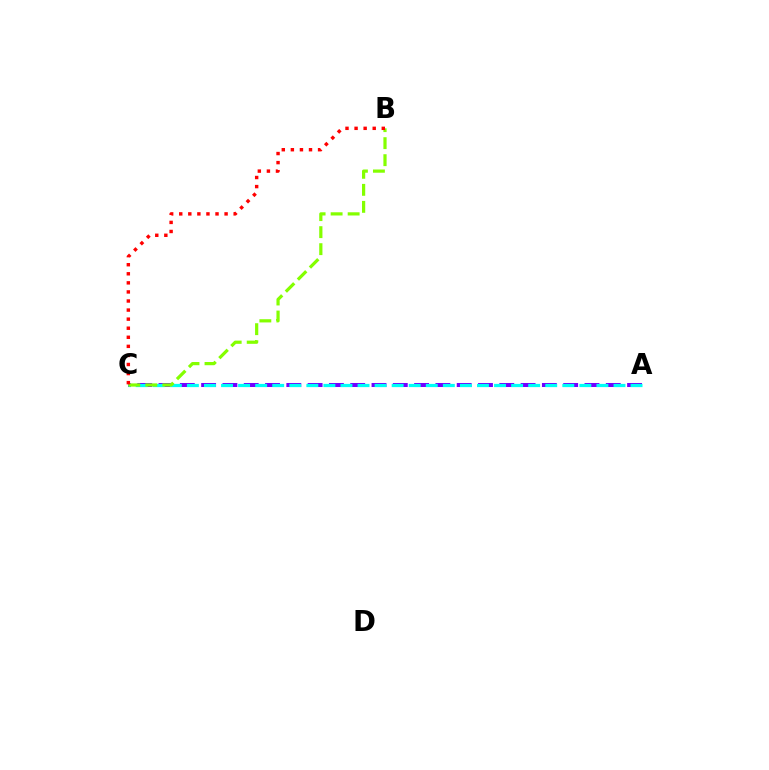{('A', 'C'): [{'color': '#7200ff', 'line_style': 'dashed', 'thickness': 2.89}, {'color': '#00fff6', 'line_style': 'dashed', 'thickness': 2.32}], ('B', 'C'): [{'color': '#84ff00', 'line_style': 'dashed', 'thickness': 2.31}, {'color': '#ff0000', 'line_style': 'dotted', 'thickness': 2.46}]}